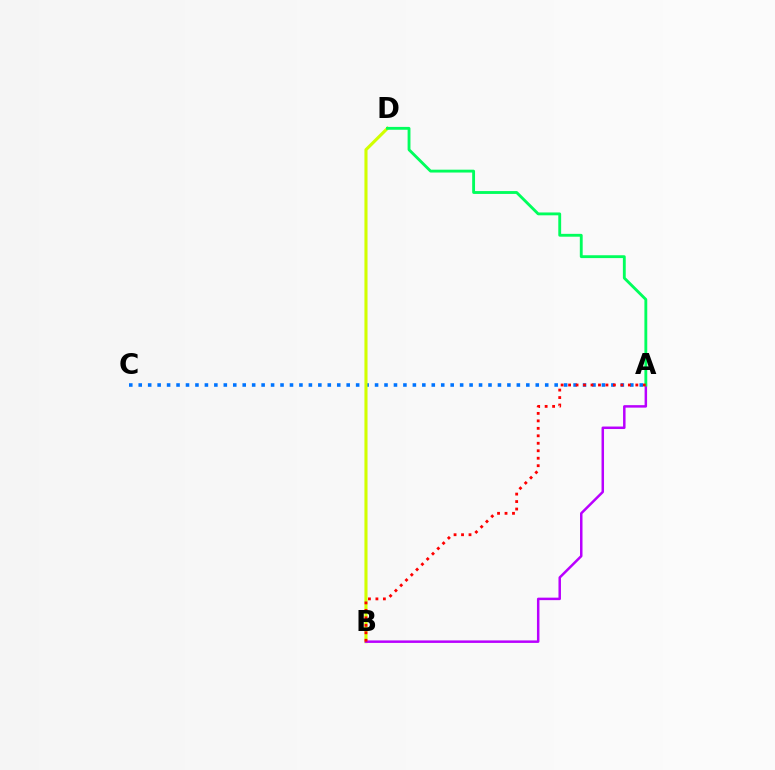{('A', 'C'): [{'color': '#0074ff', 'line_style': 'dotted', 'thickness': 2.57}], ('B', 'D'): [{'color': '#d1ff00', 'line_style': 'solid', 'thickness': 2.23}], ('A', 'B'): [{'color': '#b900ff', 'line_style': 'solid', 'thickness': 1.79}, {'color': '#ff0000', 'line_style': 'dotted', 'thickness': 2.03}], ('A', 'D'): [{'color': '#00ff5c', 'line_style': 'solid', 'thickness': 2.05}]}